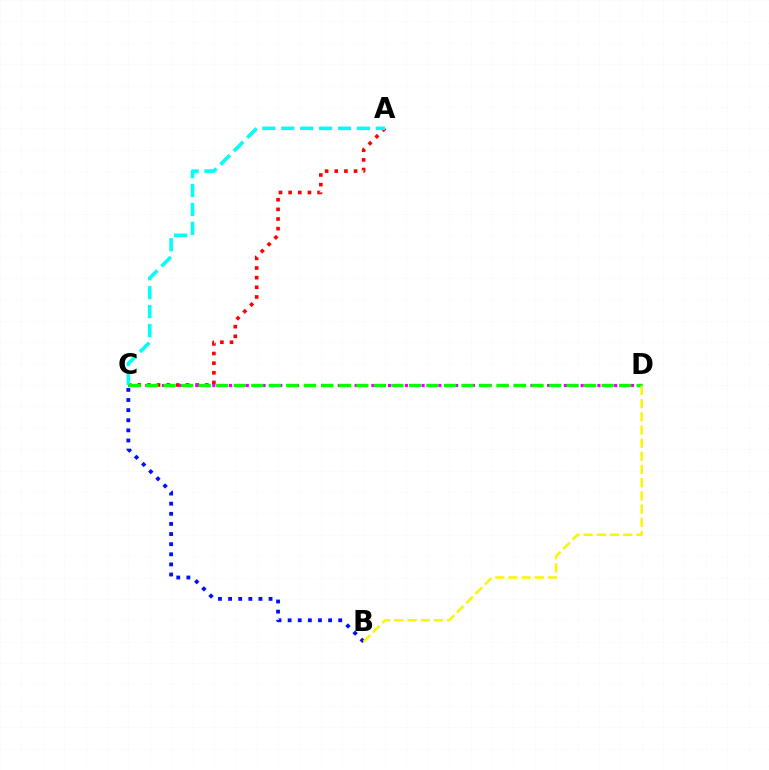{('A', 'C'): [{'color': '#ff0000', 'line_style': 'dotted', 'thickness': 2.62}, {'color': '#00fff6', 'line_style': 'dashed', 'thickness': 2.57}], ('B', 'C'): [{'color': '#0010ff', 'line_style': 'dotted', 'thickness': 2.75}], ('C', 'D'): [{'color': '#ee00ff', 'line_style': 'dotted', 'thickness': 2.27}, {'color': '#08ff00', 'line_style': 'dashed', 'thickness': 2.38}], ('B', 'D'): [{'color': '#fcf500', 'line_style': 'dashed', 'thickness': 1.79}]}